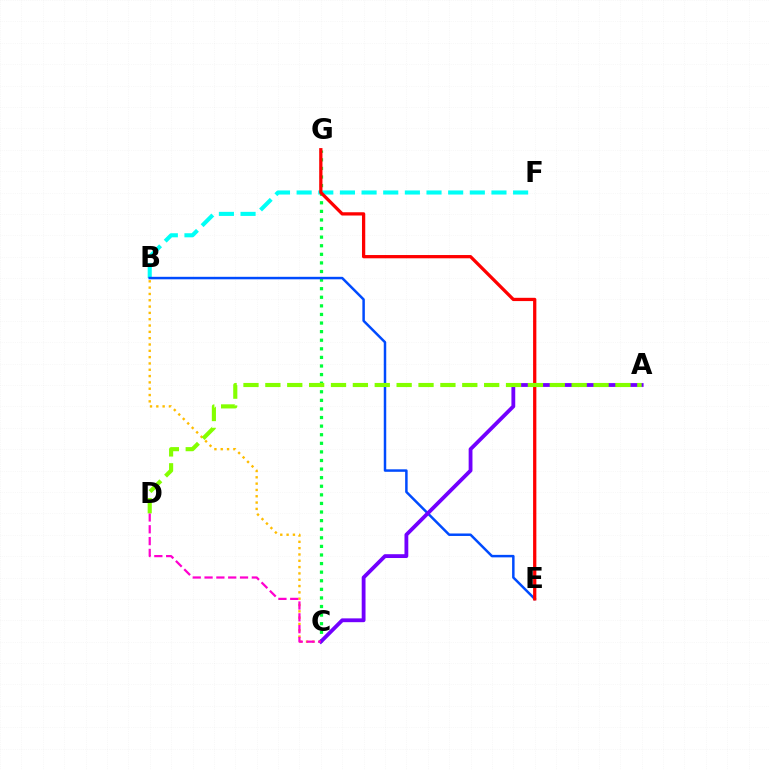{('B', 'F'): [{'color': '#00fff6', 'line_style': 'dashed', 'thickness': 2.94}], ('B', 'C'): [{'color': '#ffbd00', 'line_style': 'dotted', 'thickness': 1.72}], ('C', 'G'): [{'color': '#00ff39', 'line_style': 'dotted', 'thickness': 2.33}], ('B', 'E'): [{'color': '#004bff', 'line_style': 'solid', 'thickness': 1.79}], ('A', 'C'): [{'color': '#7200ff', 'line_style': 'solid', 'thickness': 2.75}], ('C', 'D'): [{'color': '#ff00cf', 'line_style': 'dashed', 'thickness': 1.61}], ('E', 'G'): [{'color': '#ff0000', 'line_style': 'solid', 'thickness': 2.35}], ('A', 'D'): [{'color': '#84ff00', 'line_style': 'dashed', 'thickness': 2.97}]}